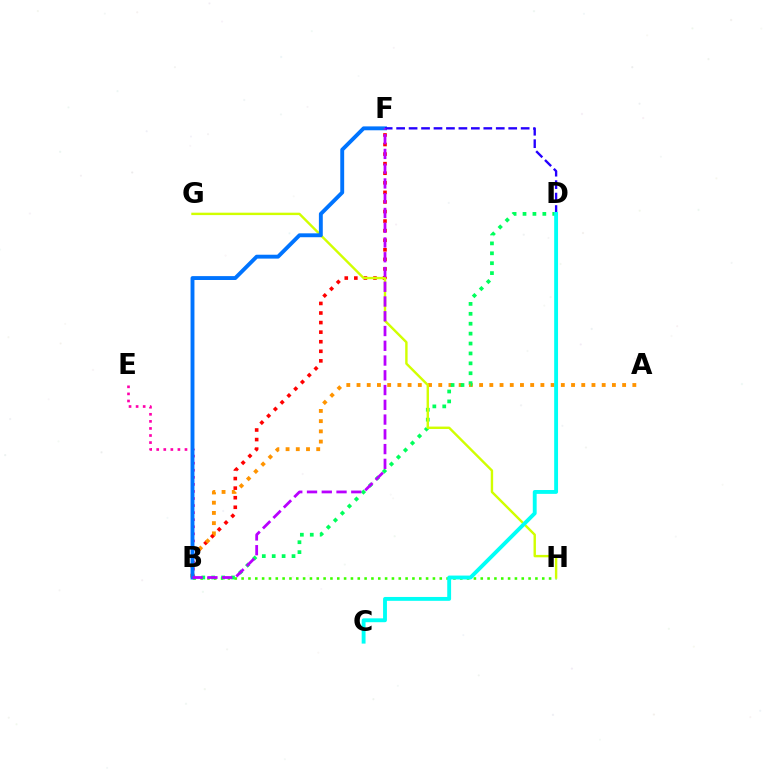{('B', 'H'): [{'color': '#3dff00', 'line_style': 'dotted', 'thickness': 1.86}], ('B', 'F'): [{'color': '#ff0000', 'line_style': 'dotted', 'thickness': 2.6}, {'color': '#0074ff', 'line_style': 'solid', 'thickness': 2.8}, {'color': '#b900ff', 'line_style': 'dashed', 'thickness': 2.0}], ('A', 'B'): [{'color': '#ff9400', 'line_style': 'dotted', 'thickness': 2.78}], ('B', 'D'): [{'color': '#00ff5c', 'line_style': 'dotted', 'thickness': 2.69}], ('G', 'H'): [{'color': '#d1ff00', 'line_style': 'solid', 'thickness': 1.73}], ('B', 'E'): [{'color': '#ff00ac', 'line_style': 'dotted', 'thickness': 1.92}], ('D', 'F'): [{'color': '#2500ff', 'line_style': 'dashed', 'thickness': 1.69}], ('C', 'D'): [{'color': '#00fff6', 'line_style': 'solid', 'thickness': 2.78}]}